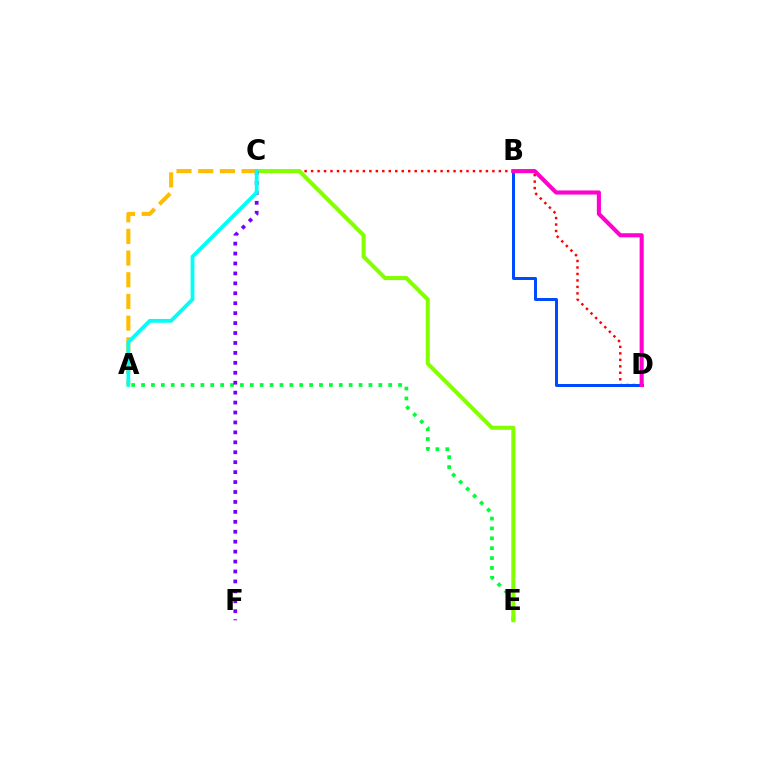{('C', 'D'): [{'color': '#ff0000', 'line_style': 'dotted', 'thickness': 1.76}], ('B', 'D'): [{'color': '#004bff', 'line_style': 'solid', 'thickness': 2.16}, {'color': '#ff00cf', 'line_style': 'solid', 'thickness': 2.95}], ('A', 'E'): [{'color': '#00ff39', 'line_style': 'dotted', 'thickness': 2.69}], ('C', 'E'): [{'color': '#84ff00', 'line_style': 'solid', 'thickness': 2.92}], ('C', 'F'): [{'color': '#7200ff', 'line_style': 'dotted', 'thickness': 2.7}], ('A', 'C'): [{'color': '#ffbd00', 'line_style': 'dashed', 'thickness': 2.95}, {'color': '#00fff6', 'line_style': 'solid', 'thickness': 2.72}]}